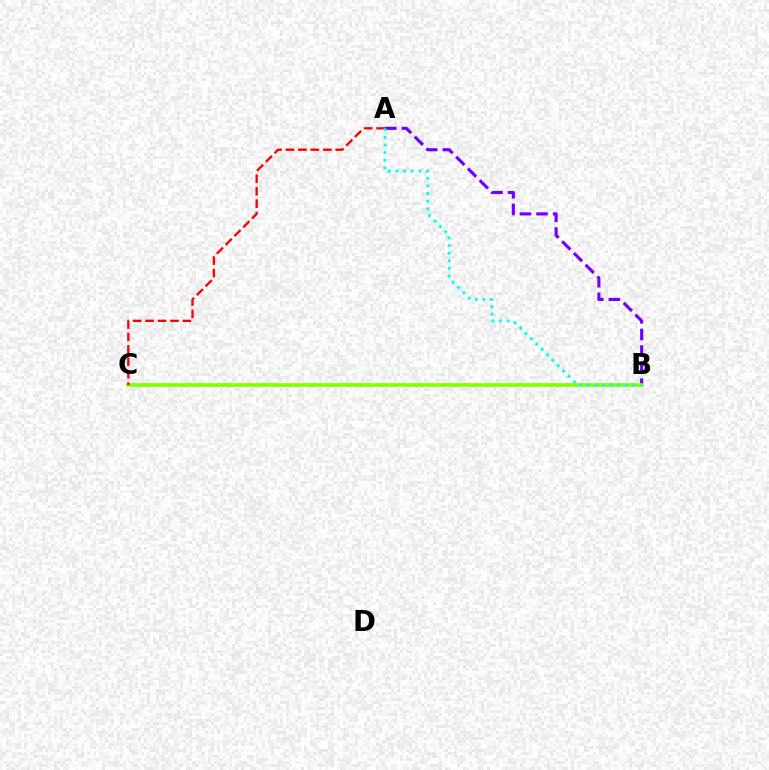{('A', 'B'): [{'color': '#7200ff', 'line_style': 'dashed', 'thickness': 2.26}, {'color': '#00fff6', 'line_style': 'dotted', 'thickness': 2.07}], ('B', 'C'): [{'color': '#84ff00', 'line_style': 'solid', 'thickness': 2.66}], ('A', 'C'): [{'color': '#ff0000', 'line_style': 'dashed', 'thickness': 1.69}]}